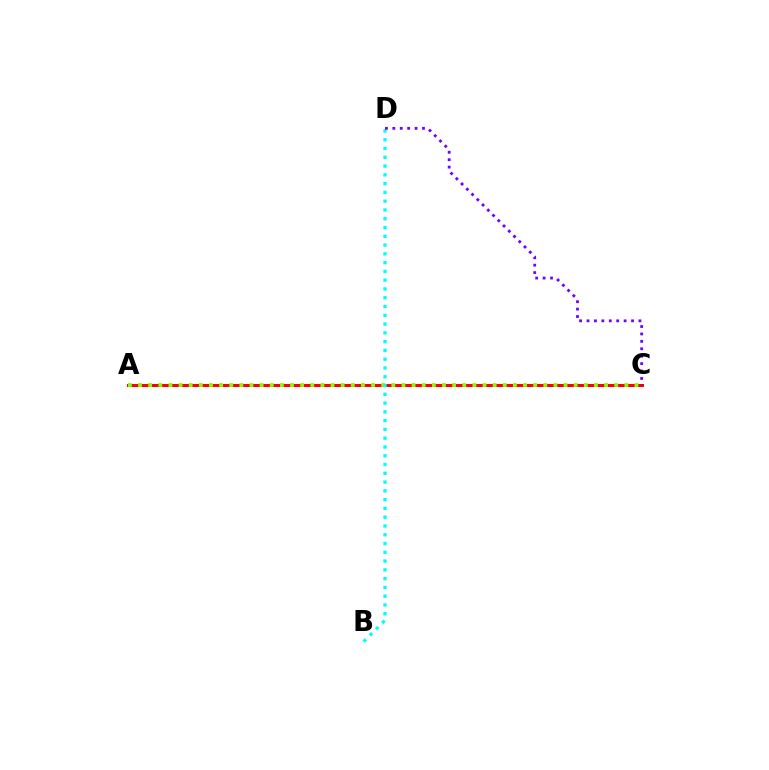{('A', 'C'): [{'color': '#ff0000', 'line_style': 'solid', 'thickness': 2.16}, {'color': '#84ff00', 'line_style': 'dotted', 'thickness': 2.75}], ('B', 'D'): [{'color': '#00fff6', 'line_style': 'dotted', 'thickness': 2.39}], ('C', 'D'): [{'color': '#7200ff', 'line_style': 'dotted', 'thickness': 2.02}]}